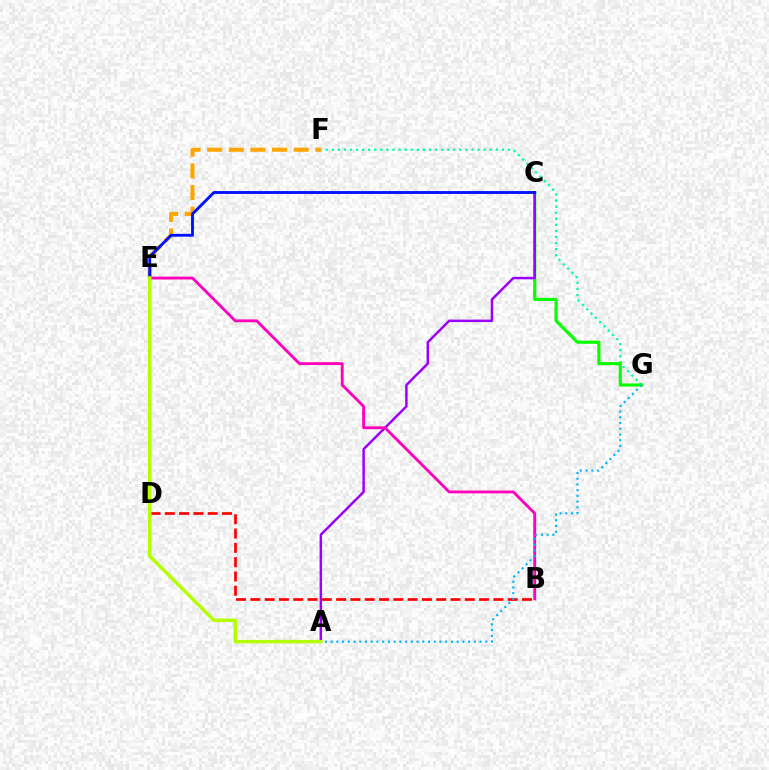{('E', 'F'): [{'color': '#ffa500', 'line_style': 'dashed', 'thickness': 2.94}], ('F', 'G'): [{'color': '#00ff9d', 'line_style': 'dotted', 'thickness': 1.65}], ('B', 'D'): [{'color': '#ff0000', 'line_style': 'dashed', 'thickness': 1.94}], ('C', 'G'): [{'color': '#08ff00', 'line_style': 'solid', 'thickness': 2.28}], ('A', 'C'): [{'color': '#9b00ff', 'line_style': 'solid', 'thickness': 1.77}], ('C', 'E'): [{'color': '#0010ff', 'line_style': 'solid', 'thickness': 2.05}], ('B', 'E'): [{'color': '#ff00bd', 'line_style': 'solid', 'thickness': 2.05}], ('A', 'G'): [{'color': '#00b5ff', 'line_style': 'dotted', 'thickness': 1.56}], ('A', 'E'): [{'color': '#b3ff00', 'line_style': 'solid', 'thickness': 2.49}]}